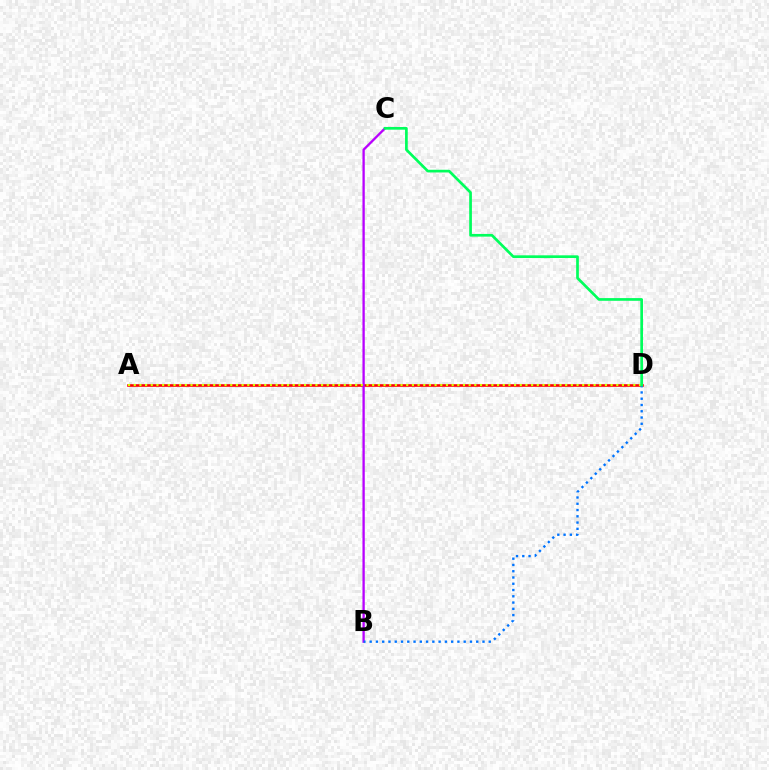{('A', 'D'): [{'color': '#ff0000', 'line_style': 'solid', 'thickness': 1.87}, {'color': '#d1ff00', 'line_style': 'dotted', 'thickness': 1.54}], ('B', 'C'): [{'color': '#b900ff', 'line_style': 'solid', 'thickness': 1.67}], ('B', 'D'): [{'color': '#0074ff', 'line_style': 'dotted', 'thickness': 1.7}], ('C', 'D'): [{'color': '#00ff5c', 'line_style': 'solid', 'thickness': 1.94}]}